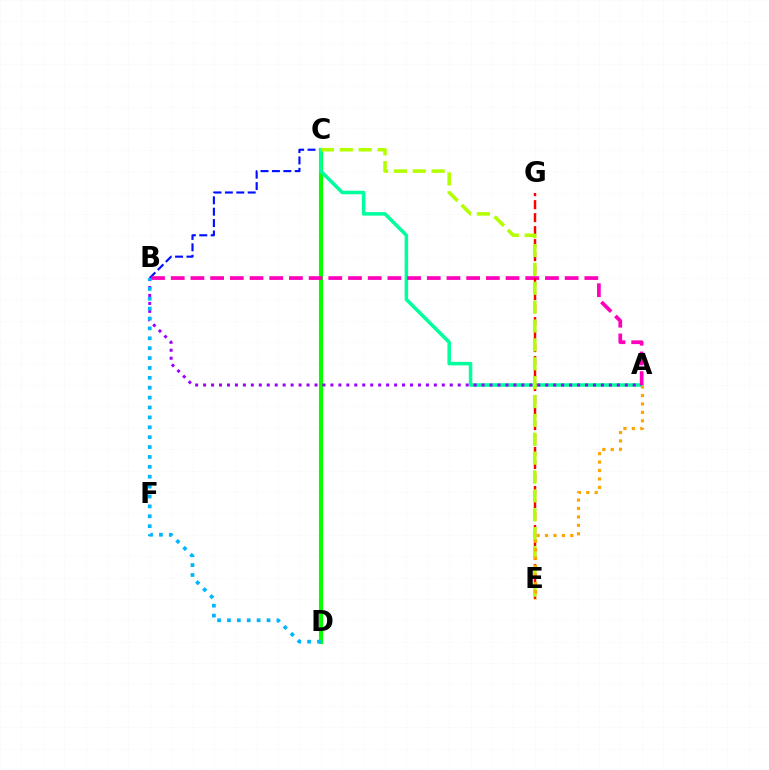{('B', 'C'): [{'color': '#0010ff', 'line_style': 'dashed', 'thickness': 1.55}], ('C', 'D'): [{'color': '#08ff00', 'line_style': 'solid', 'thickness': 2.96}], ('A', 'C'): [{'color': '#00ff9d', 'line_style': 'solid', 'thickness': 2.53}], ('A', 'B'): [{'color': '#ff00bd', 'line_style': 'dashed', 'thickness': 2.68}, {'color': '#9b00ff', 'line_style': 'dotted', 'thickness': 2.16}], ('E', 'G'): [{'color': '#ff0000', 'line_style': 'dashed', 'thickness': 1.77}], ('C', 'E'): [{'color': '#b3ff00', 'line_style': 'dashed', 'thickness': 2.56}], ('A', 'E'): [{'color': '#ffa500', 'line_style': 'dotted', 'thickness': 2.29}], ('B', 'D'): [{'color': '#00b5ff', 'line_style': 'dotted', 'thickness': 2.69}]}